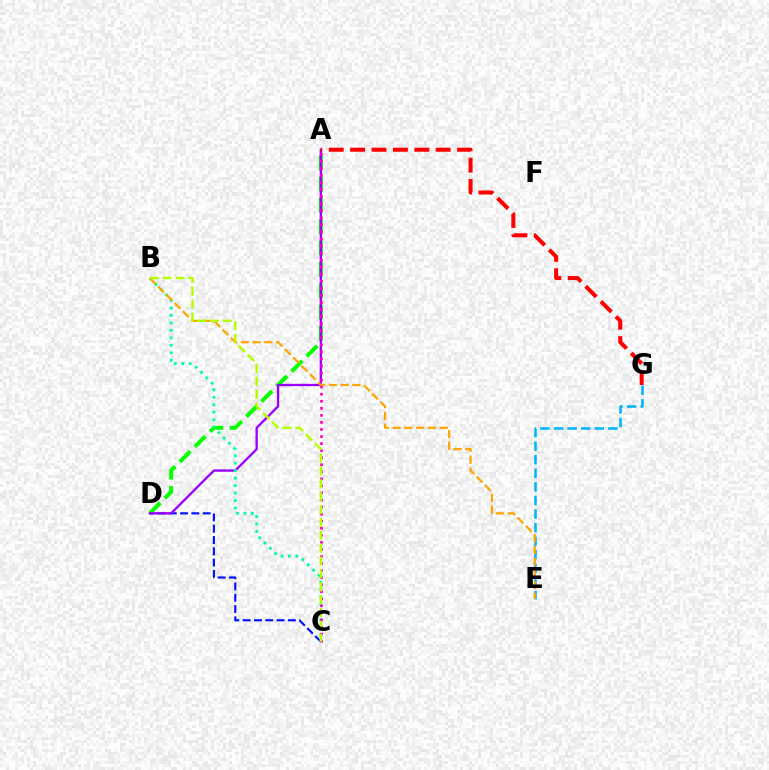{('E', 'G'): [{'color': '#00b5ff', 'line_style': 'dashed', 'thickness': 1.84}], ('C', 'D'): [{'color': '#0010ff', 'line_style': 'dashed', 'thickness': 1.54}], ('A', 'D'): [{'color': '#08ff00', 'line_style': 'dashed', 'thickness': 2.9}, {'color': '#9b00ff', 'line_style': 'solid', 'thickness': 1.67}], ('A', 'G'): [{'color': '#ff0000', 'line_style': 'dashed', 'thickness': 2.91}], ('B', 'C'): [{'color': '#00ff9d', 'line_style': 'dotted', 'thickness': 2.03}, {'color': '#b3ff00', 'line_style': 'dashed', 'thickness': 1.75}], ('B', 'E'): [{'color': '#ffa500', 'line_style': 'dashed', 'thickness': 1.6}], ('A', 'C'): [{'color': '#ff00bd', 'line_style': 'dotted', 'thickness': 1.92}]}